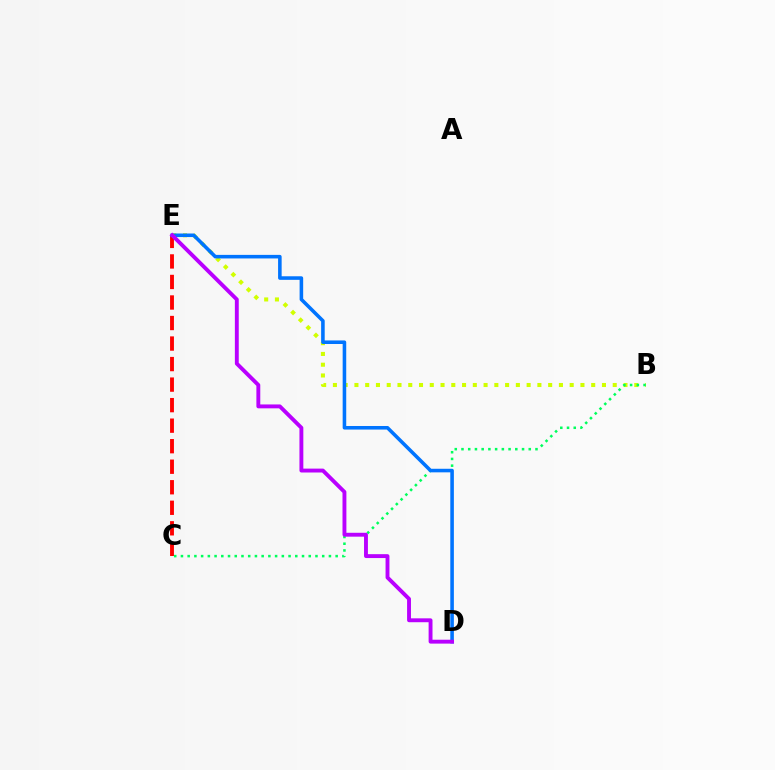{('C', 'E'): [{'color': '#ff0000', 'line_style': 'dashed', 'thickness': 2.79}], ('B', 'E'): [{'color': '#d1ff00', 'line_style': 'dotted', 'thickness': 2.92}], ('B', 'C'): [{'color': '#00ff5c', 'line_style': 'dotted', 'thickness': 1.83}], ('D', 'E'): [{'color': '#0074ff', 'line_style': 'solid', 'thickness': 2.57}, {'color': '#b900ff', 'line_style': 'solid', 'thickness': 2.8}]}